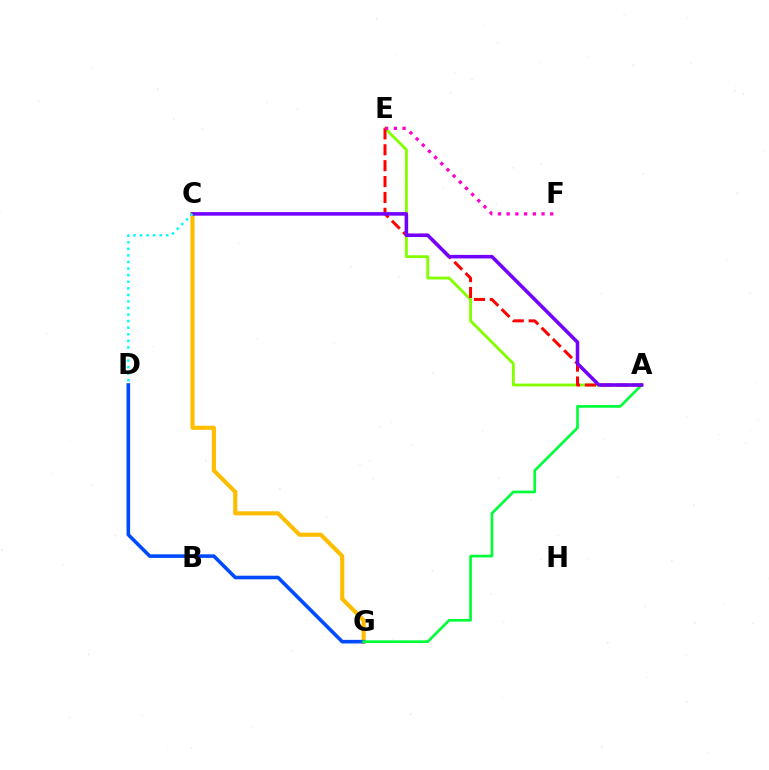{('C', 'G'): [{'color': '#ffbd00', 'line_style': 'solid', 'thickness': 2.97}], ('D', 'G'): [{'color': '#004bff', 'line_style': 'solid', 'thickness': 2.59}], ('A', 'E'): [{'color': '#84ff00', 'line_style': 'solid', 'thickness': 2.05}, {'color': '#ff0000', 'line_style': 'dashed', 'thickness': 2.16}], ('A', 'G'): [{'color': '#00ff39', 'line_style': 'solid', 'thickness': 1.92}], ('A', 'C'): [{'color': '#7200ff', 'line_style': 'solid', 'thickness': 2.55}], ('E', 'F'): [{'color': '#ff00cf', 'line_style': 'dotted', 'thickness': 2.37}], ('C', 'D'): [{'color': '#00fff6', 'line_style': 'dotted', 'thickness': 1.78}]}